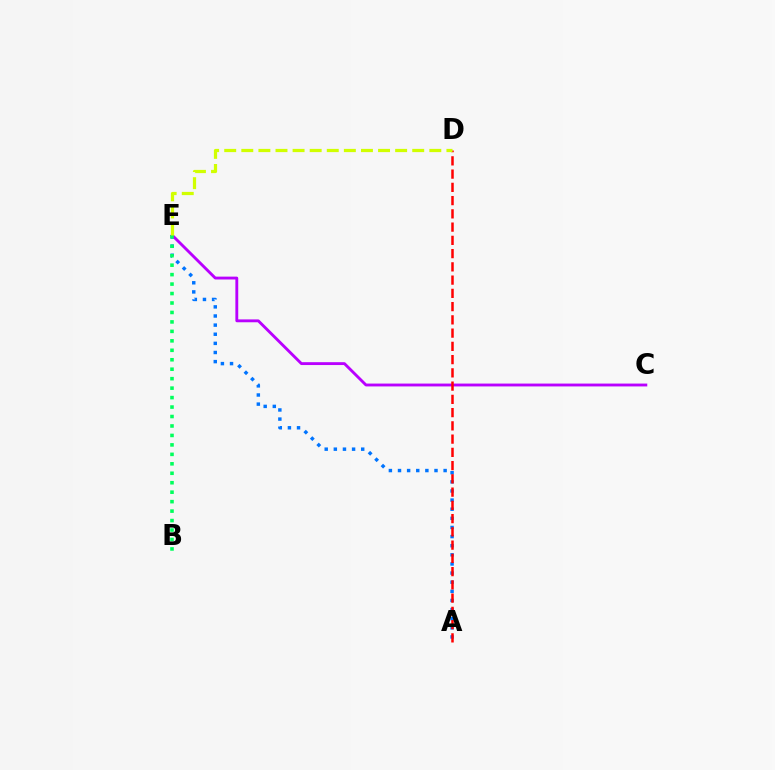{('A', 'E'): [{'color': '#0074ff', 'line_style': 'dotted', 'thickness': 2.48}], ('C', 'E'): [{'color': '#b900ff', 'line_style': 'solid', 'thickness': 2.06}], ('B', 'E'): [{'color': '#00ff5c', 'line_style': 'dotted', 'thickness': 2.57}], ('A', 'D'): [{'color': '#ff0000', 'line_style': 'dashed', 'thickness': 1.8}], ('D', 'E'): [{'color': '#d1ff00', 'line_style': 'dashed', 'thickness': 2.32}]}